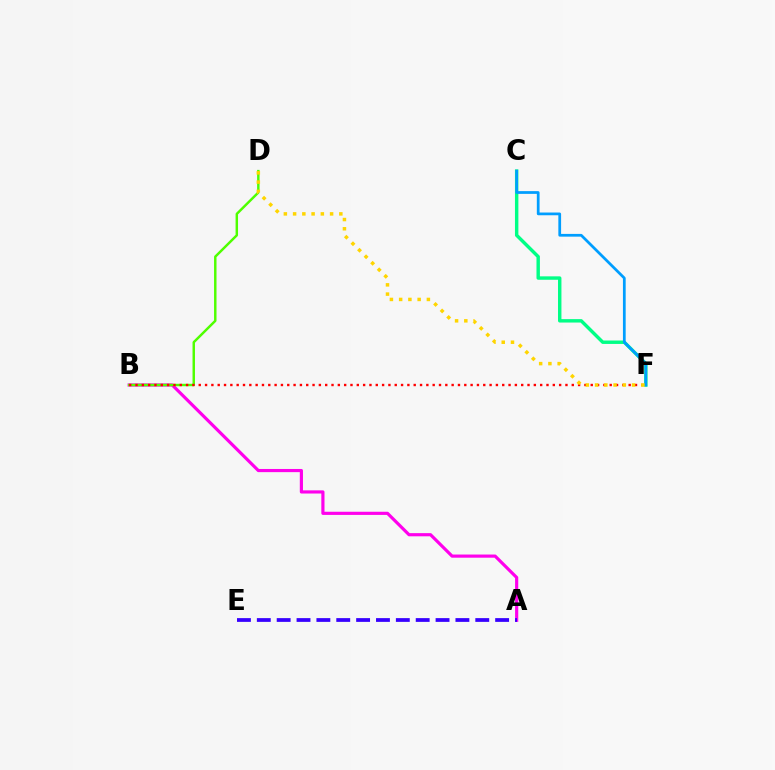{('A', 'B'): [{'color': '#ff00ed', 'line_style': 'solid', 'thickness': 2.28}], ('C', 'F'): [{'color': '#00ff86', 'line_style': 'solid', 'thickness': 2.46}, {'color': '#009eff', 'line_style': 'solid', 'thickness': 1.97}], ('A', 'E'): [{'color': '#3700ff', 'line_style': 'dashed', 'thickness': 2.7}], ('B', 'D'): [{'color': '#4fff00', 'line_style': 'solid', 'thickness': 1.77}], ('B', 'F'): [{'color': '#ff0000', 'line_style': 'dotted', 'thickness': 1.72}], ('D', 'F'): [{'color': '#ffd500', 'line_style': 'dotted', 'thickness': 2.51}]}